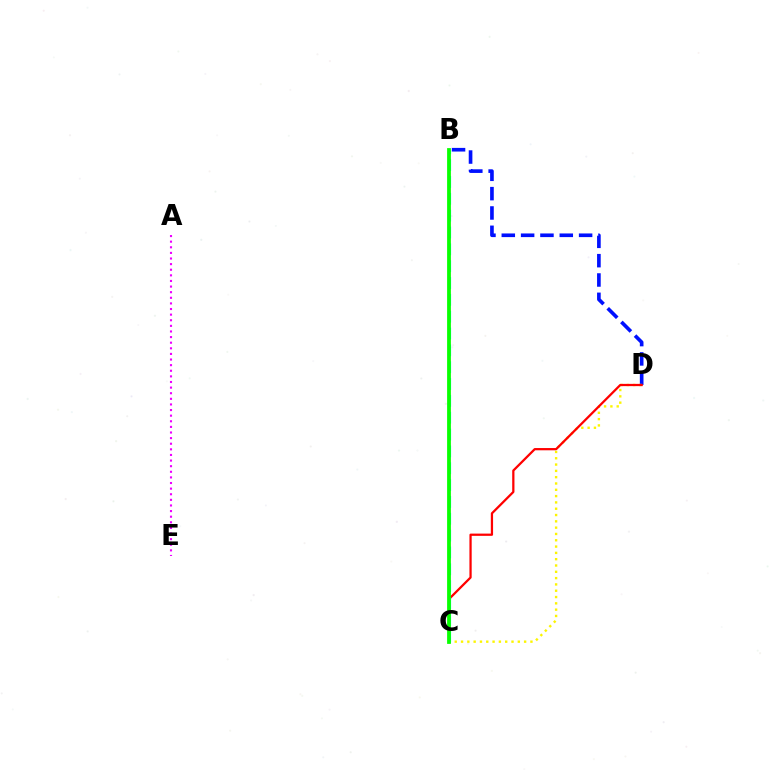{('B', 'D'): [{'color': '#0010ff', 'line_style': 'dashed', 'thickness': 2.63}], ('C', 'D'): [{'color': '#fcf500', 'line_style': 'dotted', 'thickness': 1.71}, {'color': '#ff0000', 'line_style': 'solid', 'thickness': 1.62}], ('B', 'C'): [{'color': '#00fff6', 'line_style': 'dashed', 'thickness': 2.29}, {'color': '#08ff00', 'line_style': 'solid', 'thickness': 2.71}], ('A', 'E'): [{'color': '#ee00ff', 'line_style': 'dotted', 'thickness': 1.52}]}